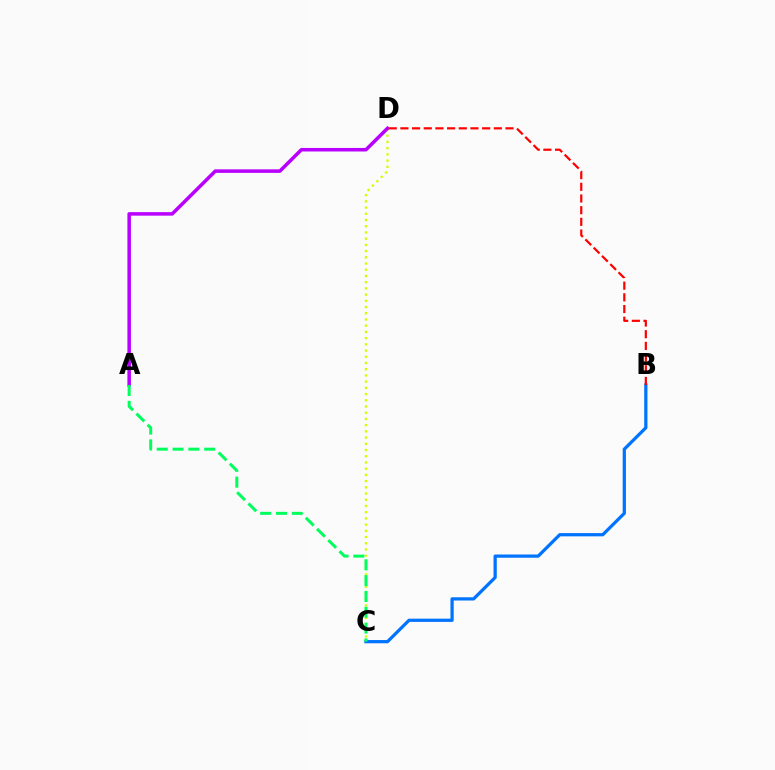{('C', 'D'): [{'color': '#d1ff00', 'line_style': 'dotted', 'thickness': 1.69}], ('B', 'C'): [{'color': '#0074ff', 'line_style': 'solid', 'thickness': 2.33}], ('A', 'D'): [{'color': '#b900ff', 'line_style': 'solid', 'thickness': 2.54}], ('A', 'C'): [{'color': '#00ff5c', 'line_style': 'dashed', 'thickness': 2.15}], ('B', 'D'): [{'color': '#ff0000', 'line_style': 'dashed', 'thickness': 1.59}]}